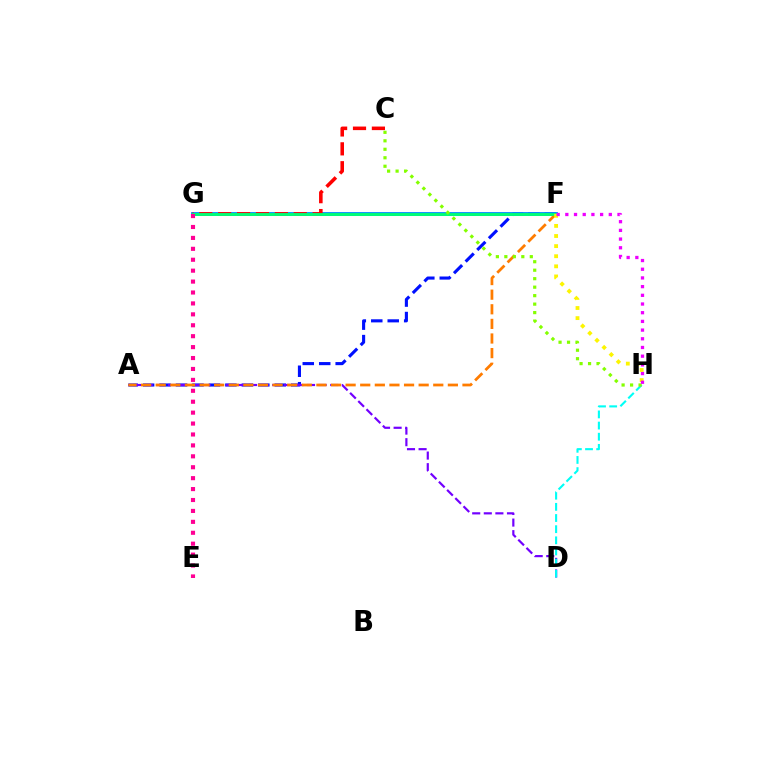{('A', 'F'): [{'color': '#0010ff', 'line_style': 'dashed', 'thickness': 2.24}, {'color': '#ff7c00', 'line_style': 'dashed', 'thickness': 1.98}], ('F', 'G'): [{'color': '#08ff00', 'line_style': 'dotted', 'thickness': 2.16}, {'color': '#008cff', 'line_style': 'solid', 'thickness': 2.75}, {'color': '#00ff74', 'line_style': 'solid', 'thickness': 2.08}], ('A', 'D'): [{'color': '#7200ff', 'line_style': 'dashed', 'thickness': 1.57}], ('D', 'H'): [{'color': '#00fff6', 'line_style': 'dashed', 'thickness': 1.52}], ('C', 'G'): [{'color': '#ff0000', 'line_style': 'dashed', 'thickness': 2.57}], ('C', 'H'): [{'color': '#84ff00', 'line_style': 'dotted', 'thickness': 2.3}], ('F', 'H'): [{'color': '#fcf500', 'line_style': 'dotted', 'thickness': 2.75}, {'color': '#ee00ff', 'line_style': 'dotted', 'thickness': 2.36}], ('E', 'G'): [{'color': '#ff0094', 'line_style': 'dotted', 'thickness': 2.97}]}